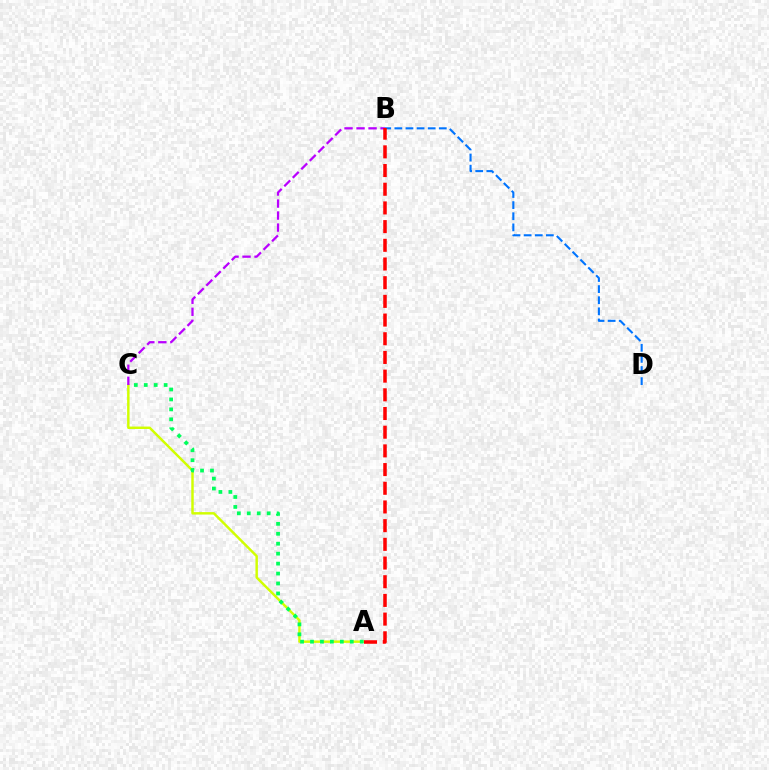{('A', 'C'): [{'color': '#d1ff00', 'line_style': 'solid', 'thickness': 1.77}, {'color': '#00ff5c', 'line_style': 'dotted', 'thickness': 2.7}], ('B', 'C'): [{'color': '#b900ff', 'line_style': 'dashed', 'thickness': 1.63}], ('B', 'D'): [{'color': '#0074ff', 'line_style': 'dashed', 'thickness': 1.51}], ('A', 'B'): [{'color': '#ff0000', 'line_style': 'dashed', 'thickness': 2.54}]}